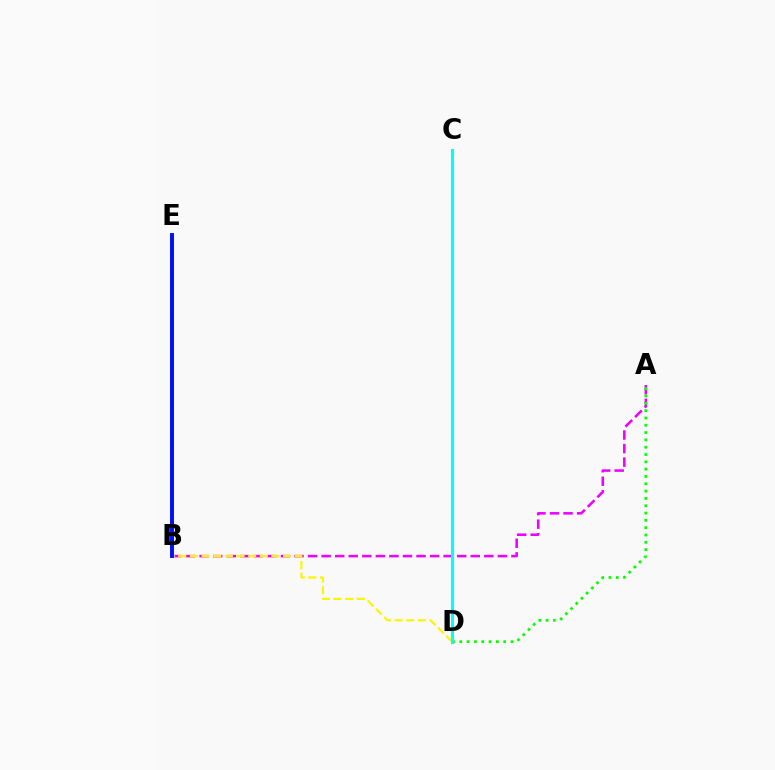{('A', 'B'): [{'color': '#ee00ff', 'line_style': 'dashed', 'thickness': 1.84}], ('A', 'D'): [{'color': '#08ff00', 'line_style': 'dotted', 'thickness': 1.99}], ('B', 'D'): [{'color': '#fcf500', 'line_style': 'dashed', 'thickness': 1.58}], ('C', 'D'): [{'color': '#00fff6', 'line_style': 'solid', 'thickness': 2.19}], ('B', 'E'): [{'color': '#ff0000', 'line_style': 'dotted', 'thickness': 1.79}, {'color': '#0010ff', 'line_style': 'solid', 'thickness': 2.82}]}